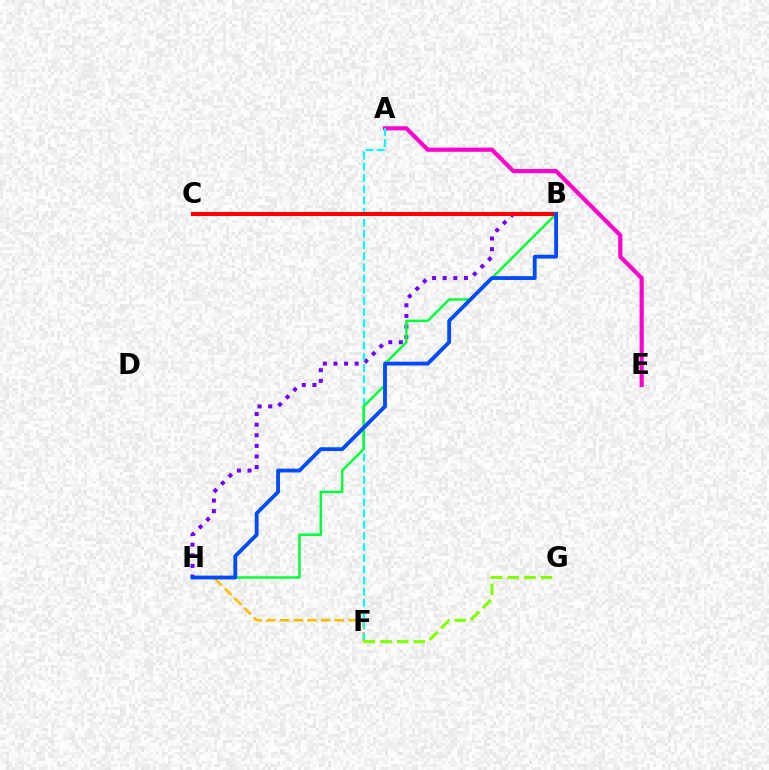{('B', 'H'): [{'color': '#7200ff', 'line_style': 'dotted', 'thickness': 2.88}, {'color': '#00ff39', 'line_style': 'solid', 'thickness': 1.78}, {'color': '#004bff', 'line_style': 'solid', 'thickness': 2.75}], ('F', 'H'): [{'color': '#ffbd00', 'line_style': 'dashed', 'thickness': 1.85}], ('A', 'E'): [{'color': '#ff00cf', 'line_style': 'solid', 'thickness': 2.99}], ('A', 'F'): [{'color': '#00fff6', 'line_style': 'dashed', 'thickness': 1.52}], ('B', 'C'): [{'color': '#ff0000', 'line_style': 'solid', 'thickness': 2.92}], ('F', 'G'): [{'color': '#84ff00', 'line_style': 'dashed', 'thickness': 2.26}]}